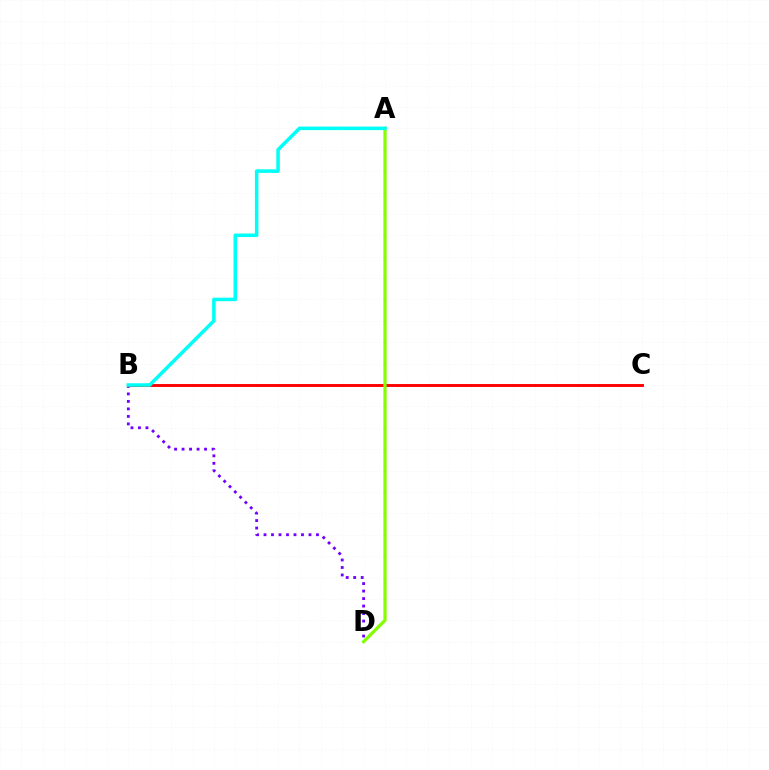{('B', 'D'): [{'color': '#7200ff', 'line_style': 'dotted', 'thickness': 2.04}], ('B', 'C'): [{'color': '#ff0000', 'line_style': 'solid', 'thickness': 2.09}], ('A', 'D'): [{'color': '#84ff00', 'line_style': 'solid', 'thickness': 2.32}], ('A', 'B'): [{'color': '#00fff6', 'line_style': 'solid', 'thickness': 2.54}]}